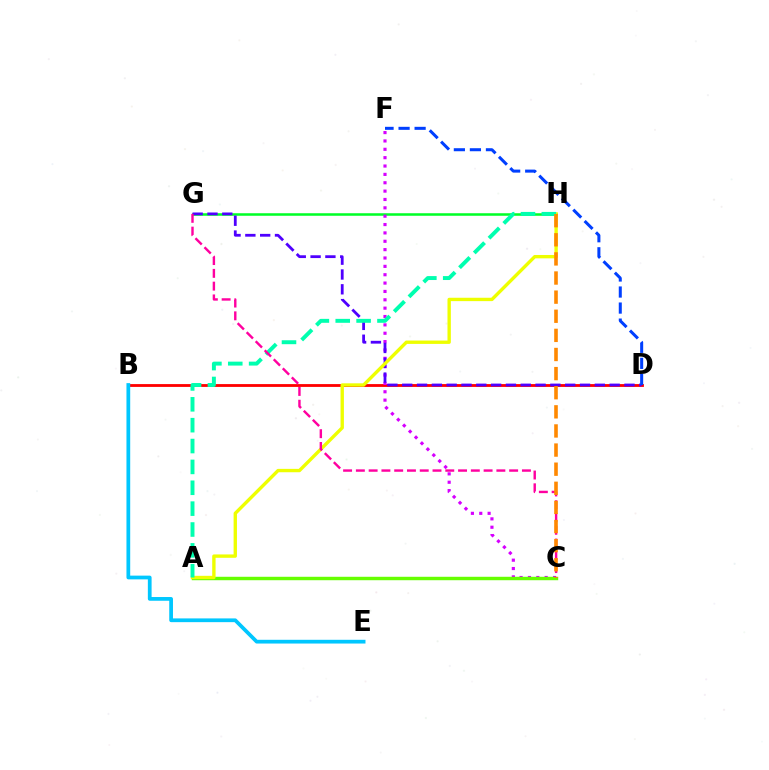{('G', 'H'): [{'color': '#00ff27', 'line_style': 'solid', 'thickness': 1.82}], ('B', 'D'): [{'color': '#ff0000', 'line_style': 'solid', 'thickness': 2.03}], ('C', 'F'): [{'color': '#d600ff', 'line_style': 'dotted', 'thickness': 2.27}], ('A', 'C'): [{'color': '#66ff00', 'line_style': 'solid', 'thickness': 2.48}], ('D', 'G'): [{'color': '#4f00ff', 'line_style': 'dashed', 'thickness': 2.01}], ('B', 'E'): [{'color': '#00c7ff', 'line_style': 'solid', 'thickness': 2.69}], ('A', 'H'): [{'color': '#eeff00', 'line_style': 'solid', 'thickness': 2.43}, {'color': '#00ffaf', 'line_style': 'dashed', 'thickness': 2.83}], ('C', 'G'): [{'color': '#ff00a0', 'line_style': 'dashed', 'thickness': 1.74}], ('D', 'F'): [{'color': '#003fff', 'line_style': 'dashed', 'thickness': 2.18}], ('C', 'H'): [{'color': '#ff8800', 'line_style': 'dashed', 'thickness': 2.6}]}